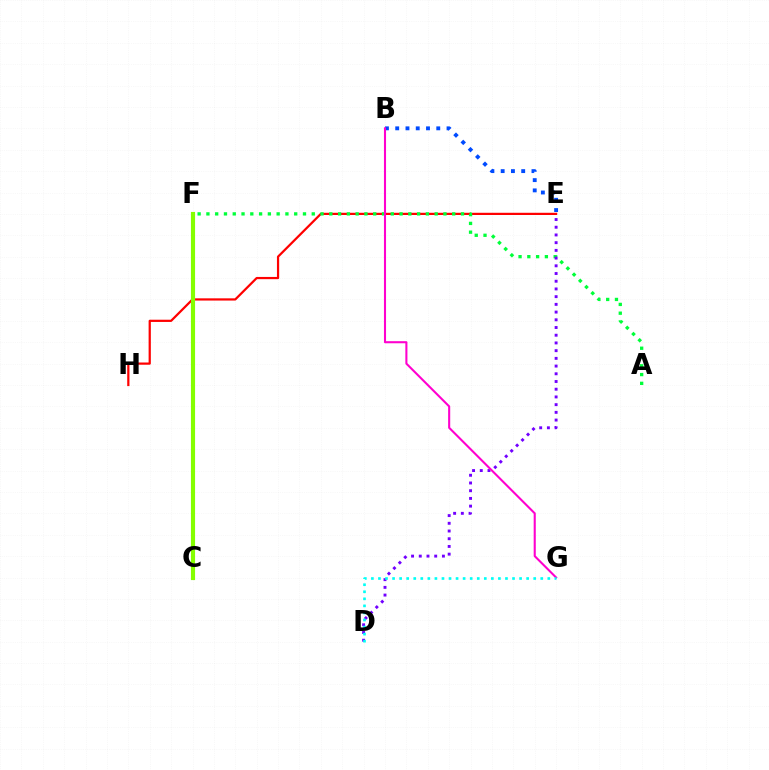{('E', 'H'): [{'color': '#ff0000', 'line_style': 'solid', 'thickness': 1.6}], ('C', 'F'): [{'color': '#ffbd00', 'line_style': 'dotted', 'thickness': 2.83}, {'color': '#84ff00', 'line_style': 'solid', 'thickness': 2.98}], ('B', 'E'): [{'color': '#004bff', 'line_style': 'dotted', 'thickness': 2.79}], ('A', 'F'): [{'color': '#00ff39', 'line_style': 'dotted', 'thickness': 2.39}], ('D', 'E'): [{'color': '#7200ff', 'line_style': 'dotted', 'thickness': 2.1}], ('B', 'G'): [{'color': '#ff00cf', 'line_style': 'solid', 'thickness': 1.5}], ('D', 'G'): [{'color': '#00fff6', 'line_style': 'dotted', 'thickness': 1.92}]}